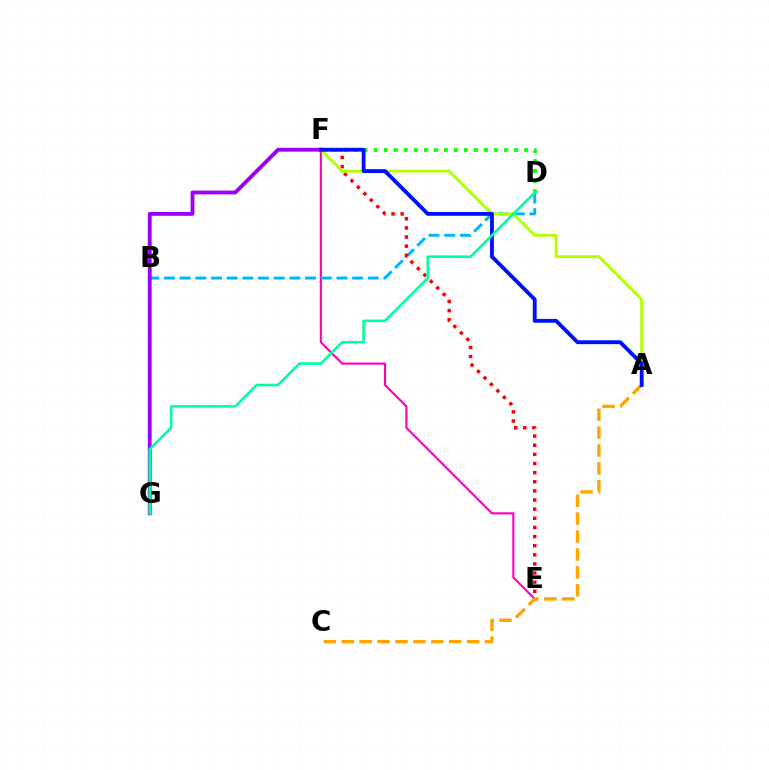{('E', 'F'): [{'color': '#ff00bd', 'line_style': 'solid', 'thickness': 1.53}, {'color': '#ff0000', 'line_style': 'dotted', 'thickness': 2.48}], ('B', 'D'): [{'color': '#00b5ff', 'line_style': 'dashed', 'thickness': 2.13}], ('A', 'F'): [{'color': '#b3ff00', 'line_style': 'solid', 'thickness': 2.07}, {'color': '#0010ff', 'line_style': 'solid', 'thickness': 2.76}], ('F', 'G'): [{'color': '#9b00ff', 'line_style': 'solid', 'thickness': 2.76}], ('D', 'F'): [{'color': '#08ff00', 'line_style': 'dotted', 'thickness': 2.72}], ('A', 'C'): [{'color': '#ffa500', 'line_style': 'dashed', 'thickness': 2.43}], ('D', 'G'): [{'color': '#00ff9d', 'line_style': 'solid', 'thickness': 1.87}]}